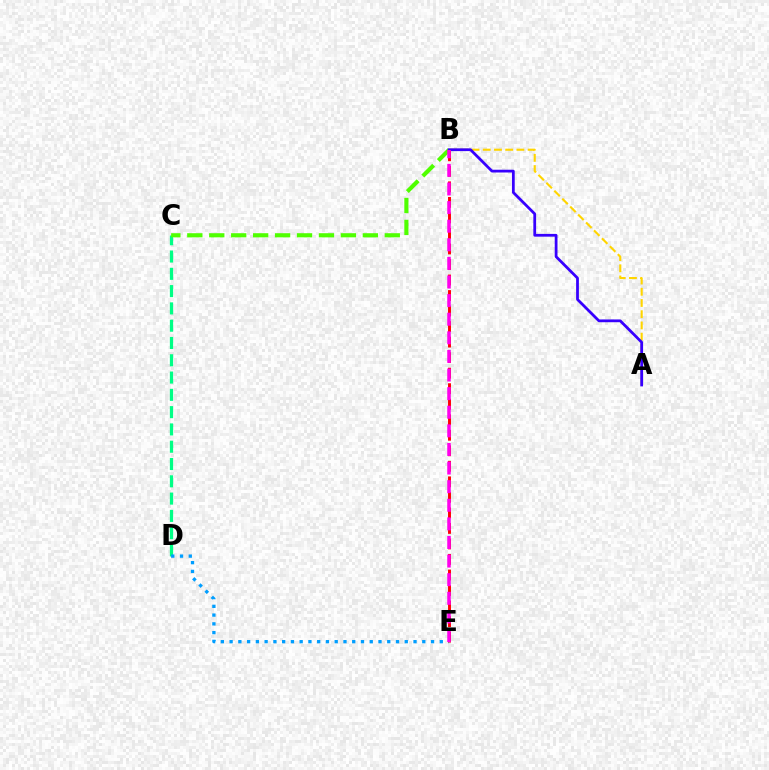{('A', 'B'): [{'color': '#ffd500', 'line_style': 'dashed', 'thickness': 1.52}, {'color': '#3700ff', 'line_style': 'solid', 'thickness': 1.99}], ('C', 'D'): [{'color': '#00ff86', 'line_style': 'dashed', 'thickness': 2.35}], ('D', 'E'): [{'color': '#009eff', 'line_style': 'dotted', 'thickness': 2.38}], ('B', 'C'): [{'color': '#4fff00', 'line_style': 'dashed', 'thickness': 2.98}], ('B', 'E'): [{'color': '#ff0000', 'line_style': 'dashed', 'thickness': 2.11}, {'color': '#ff00ed', 'line_style': 'dashed', 'thickness': 2.53}]}